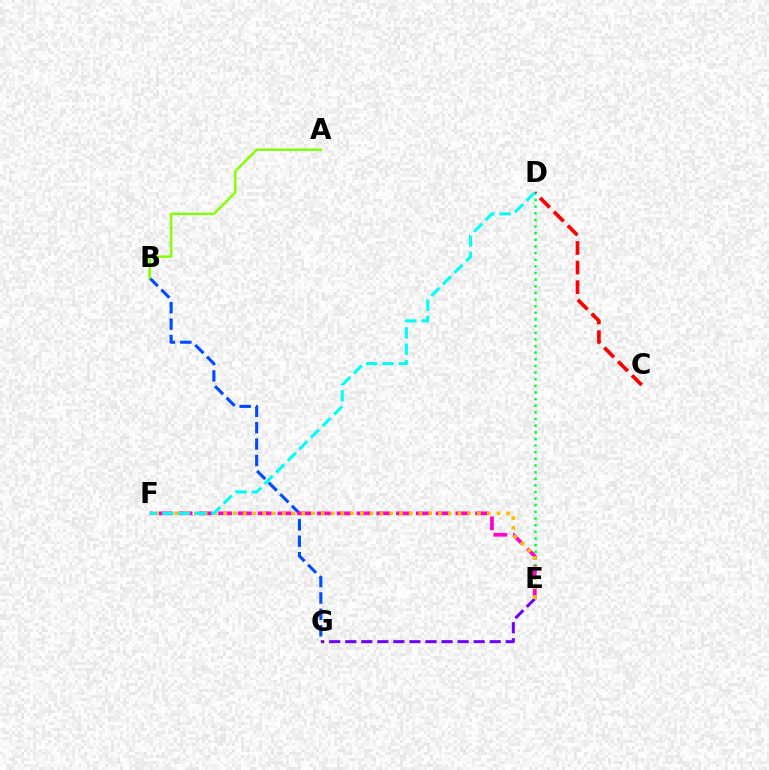{('B', 'G'): [{'color': '#004bff', 'line_style': 'dashed', 'thickness': 2.23}], ('E', 'G'): [{'color': '#7200ff', 'line_style': 'dashed', 'thickness': 2.18}], ('D', 'E'): [{'color': '#00ff39', 'line_style': 'dotted', 'thickness': 1.8}], ('C', 'D'): [{'color': '#ff0000', 'line_style': 'dashed', 'thickness': 2.66}], ('E', 'F'): [{'color': '#ff00cf', 'line_style': 'dashed', 'thickness': 2.69}, {'color': '#ffbd00', 'line_style': 'dotted', 'thickness': 2.65}], ('D', 'F'): [{'color': '#00fff6', 'line_style': 'dashed', 'thickness': 2.22}], ('A', 'B'): [{'color': '#84ff00', 'line_style': 'solid', 'thickness': 1.74}]}